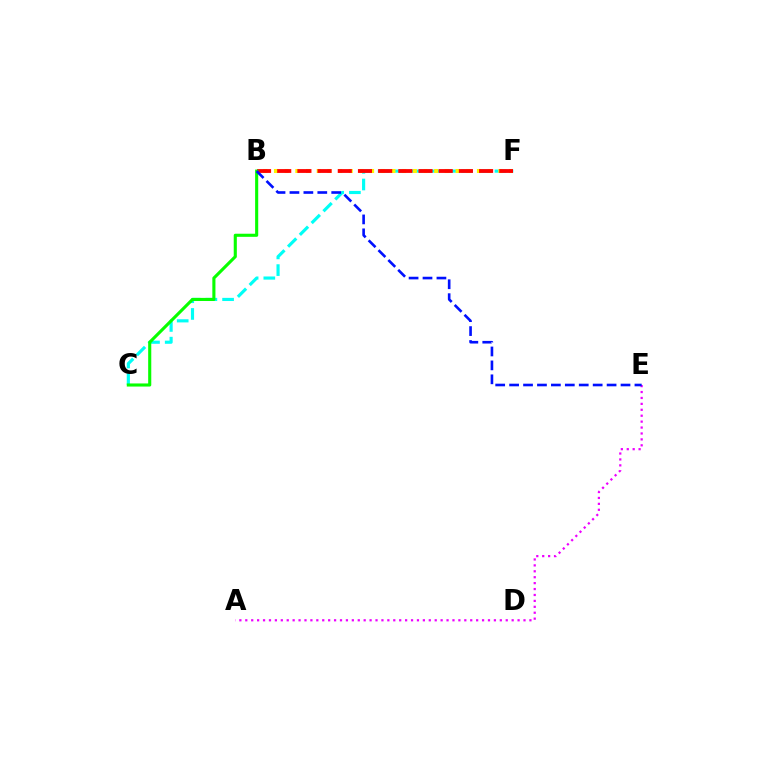{('C', 'F'): [{'color': '#00fff6', 'line_style': 'dashed', 'thickness': 2.27}], ('B', 'F'): [{'color': '#fcf500', 'line_style': 'dotted', 'thickness': 2.9}, {'color': '#ff0000', 'line_style': 'dashed', 'thickness': 2.74}], ('A', 'E'): [{'color': '#ee00ff', 'line_style': 'dotted', 'thickness': 1.61}], ('B', 'C'): [{'color': '#08ff00', 'line_style': 'solid', 'thickness': 2.23}], ('B', 'E'): [{'color': '#0010ff', 'line_style': 'dashed', 'thickness': 1.89}]}